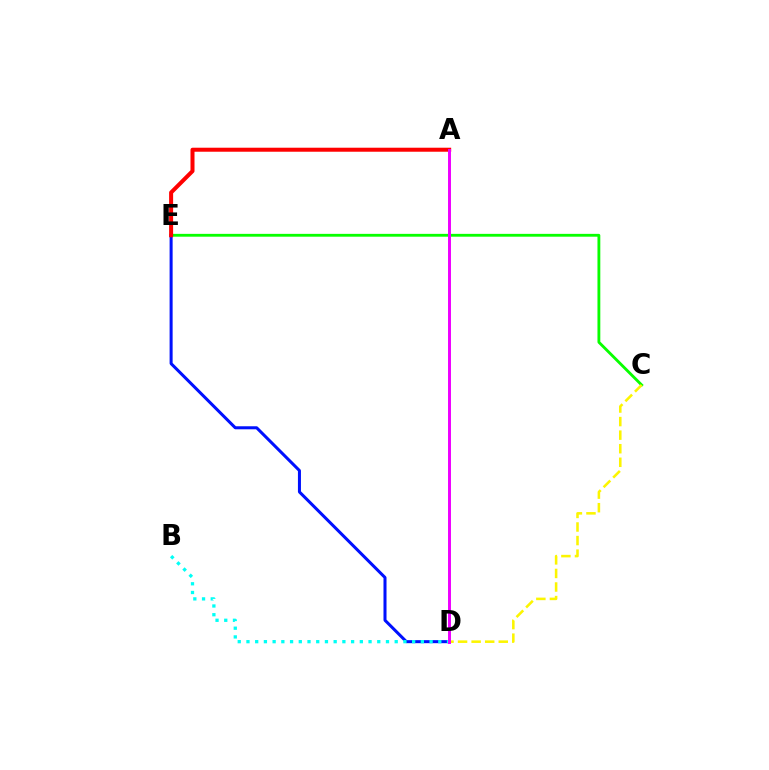{('C', 'E'): [{'color': '#08ff00', 'line_style': 'solid', 'thickness': 2.04}], ('D', 'E'): [{'color': '#0010ff', 'line_style': 'solid', 'thickness': 2.18}], ('A', 'E'): [{'color': '#ff0000', 'line_style': 'solid', 'thickness': 2.89}], ('C', 'D'): [{'color': '#fcf500', 'line_style': 'dashed', 'thickness': 1.84}], ('B', 'D'): [{'color': '#00fff6', 'line_style': 'dotted', 'thickness': 2.37}], ('A', 'D'): [{'color': '#ee00ff', 'line_style': 'solid', 'thickness': 2.13}]}